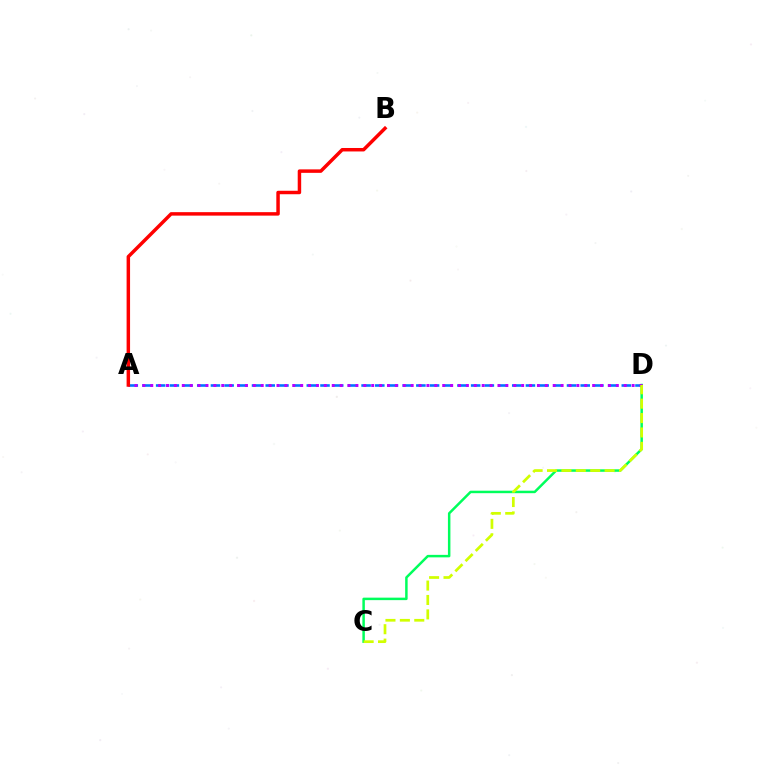{('A', 'D'): [{'color': '#0074ff', 'line_style': 'dashed', 'thickness': 1.86}, {'color': '#b900ff', 'line_style': 'dotted', 'thickness': 2.14}], ('C', 'D'): [{'color': '#00ff5c', 'line_style': 'solid', 'thickness': 1.79}, {'color': '#d1ff00', 'line_style': 'dashed', 'thickness': 1.96}], ('A', 'B'): [{'color': '#ff0000', 'line_style': 'solid', 'thickness': 2.5}]}